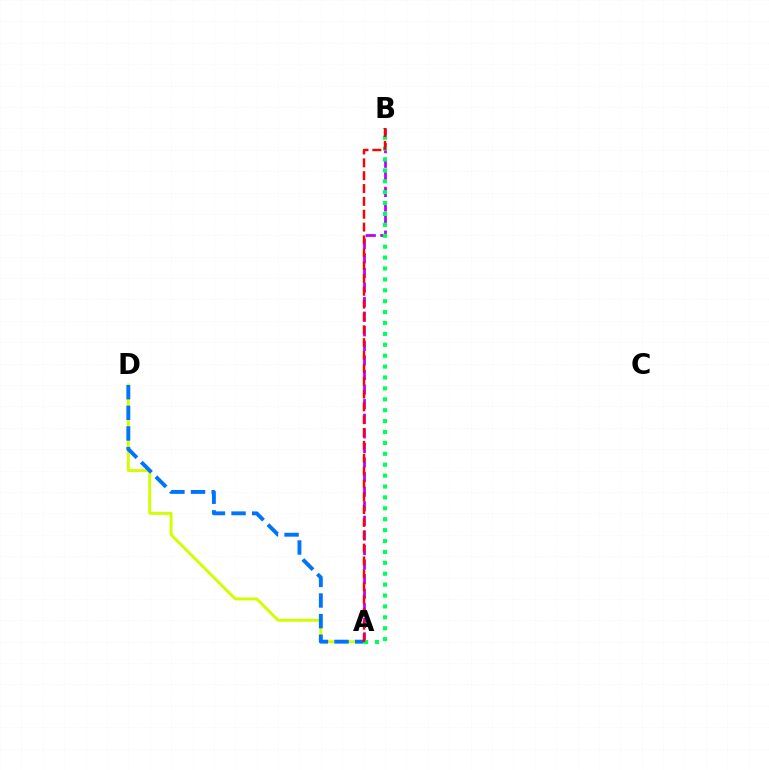{('A', 'B'): [{'color': '#b900ff', 'line_style': 'dashed', 'thickness': 1.98}, {'color': '#00ff5c', 'line_style': 'dotted', 'thickness': 2.96}, {'color': '#ff0000', 'line_style': 'dashed', 'thickness': 1.74}], ('A', 'D'): [{'color': '#d1ff00', 'line_style': 'solid', 'thickness': 2.11}, {'color': '#0074ff', 'line_style': 'dashed', 'thickness': 2.8}]}